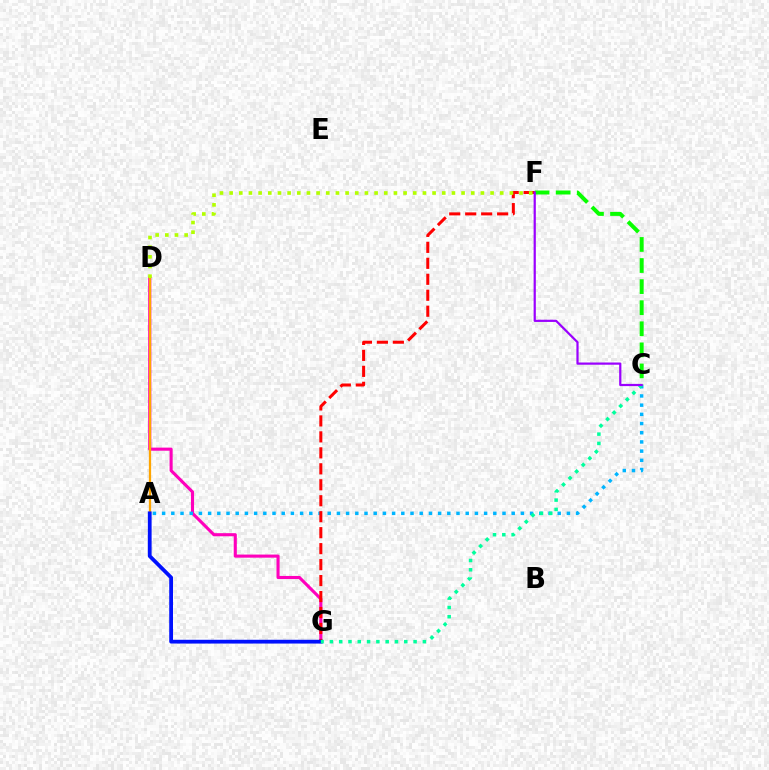{('D', 'G'): [{'color': '#ff00bd', 'line_style': 'solid', 'thickness': 2.23}], ('A', 'D'): [{'color': '#ffa500', 'line_style': 'solid', 'thickness': 1.63}], ('C', 'F'): [{'color': '#08ff00', 'line_style': 'dashed', 'thickness': 2.86}, {'color': '#9b00ff', 'line_style': 'solid', 'thickness': 1.6}], ('A', 'C'): [{'color': '#00b5ff', 'line_style': 'dotted', 'thickness': 2.5}], ('F', 'G'): [{'color': '#ff0000', 'line_style': 'dashed', 'thickness': 2.17}], ('A', 'G'): [{'color': '#0010ff', 'line_style': 'solid', 'thickness': 2.72}], ('C', 'G'): [{'color': '#00ff9d', 'line_style': 'dotted', 'thickness': 2.53}], ('D', 'F'): [{'color': '#b3ff00', 'line_style': 'dotted', 'thickness': 2.63}]}